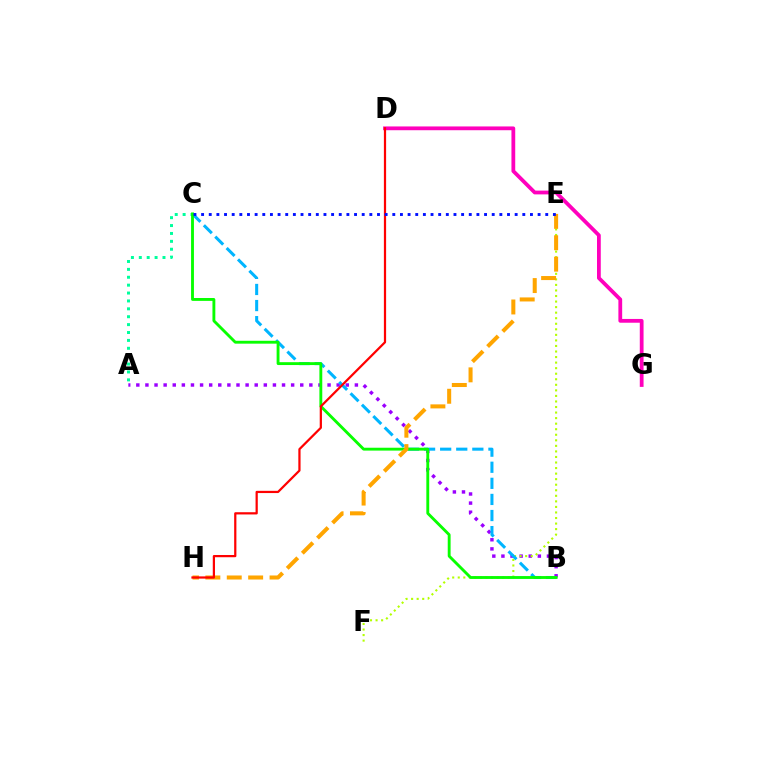{('A', 'B'): [{'color': '#9b00ff', 'line_style': 'dotted', 'thickness': 2.47}], ('E', 'F'): [{'color': '#b3ff00', 'line_style': 'dotted', 'thickness': 1.51}], ('B', 'C'): [{'color': '#00b5ff', 'line_style': 'dashed', 'thickness': 2.19}, {'color': '#08ff00', 'line_style': 'solid', 'thickness': 2.07}], ('A', 'C'): [{'color': '#00ff9d', 'line_style': 'dotted', 'thickness': 2.14}], ('D', 'G'): [{'color': '#ff00bd', 'line_style': 'solid', 'thickness': 2.72}], ('E', 'H'): [{'color': '#ffa500', 'line_style': 'dashed', 'thickness': 2.91}], ('D', 'H'): [{'color': '#ff0000', 'line_style': 'solid', 'thickness': 1.6}], ('C', 'E'): [{'color': '#0010ff', 'line_style': 'dotted', 'thickness': 2.08}]}